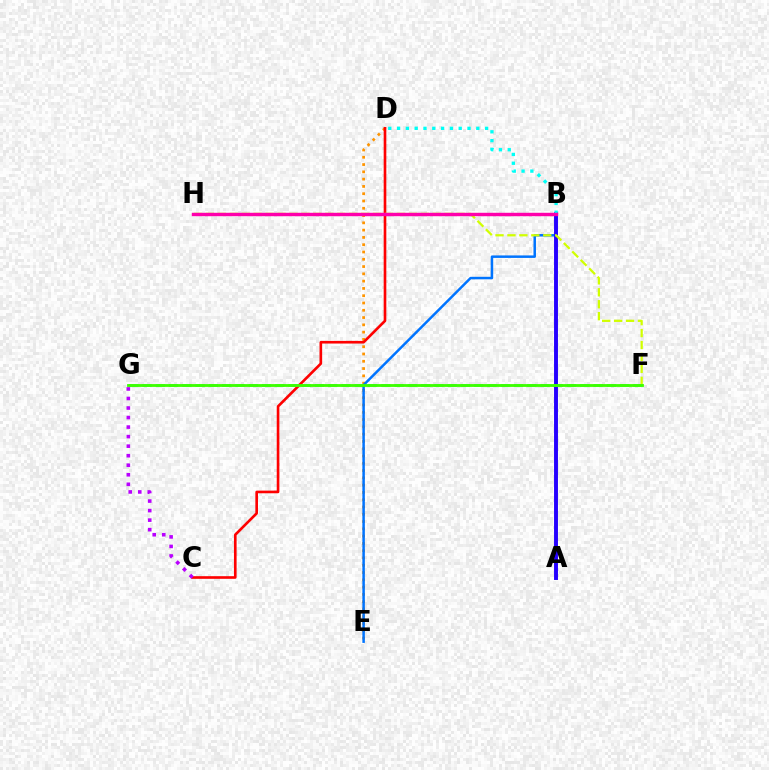{('D', 'E'): [{'color': '#ff9400', 'line_style': 'dotted', 'thickness': 1.98}], ('B', 'E'): [{'color': '#0074ff', 'line_style': 'solid', 'thickness': 1.79}], ('A', 'B'): [{'color': '#2500ff', 'line_style': 'solid', 'thickness': 2.82}], ('C', 'D'): [{'color': '#ff0000', 'line_style': 'solid', 'thickness': 1.9}], ('B', 'D'): [{'color': '#00fff6', 'line_style': 'dotted', 'thickness': 2.39}], ('F', 'H'): [{'color': '#d1ff00', 'line_style': 'dashed', 'thickness': 1.62}], ('F', 'G'): [{'color': '#00ff5c', 'line_style': 'dashed', 'thickness': 1.8}, {'color': '#3dff00', 'line_style': 'solid', 'thickness': 2.02}], ('B', 'H'): [{'color': '#ff00ac', 'line_style': 'solid', 'thickness': 2.47}], ('C', 'G'): [{'color': '#b900ff', 'line_style': 'dotted', 'thickness': 2.59}]}